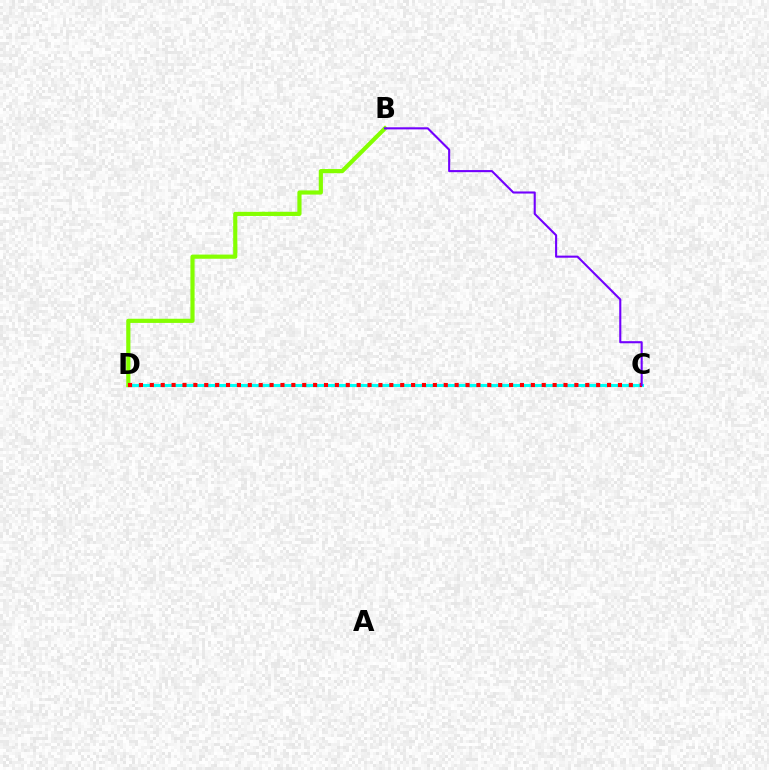{('C', 'D'): [{'color': '#00fff6', 'line_style': 'solid', 'thickness': 2.22}, {'color': '#ff0000', 'line_style': 'dotted', 'thickness': 2.96}], ('B', 'D'): [{'color': '#84ff00', 'line_style': 'solid', 'thickness': 3.0}], ('B', 'C'): [{'color': '#7200ff', 'line_style': 'solid', 'thickness': 1.51}]}